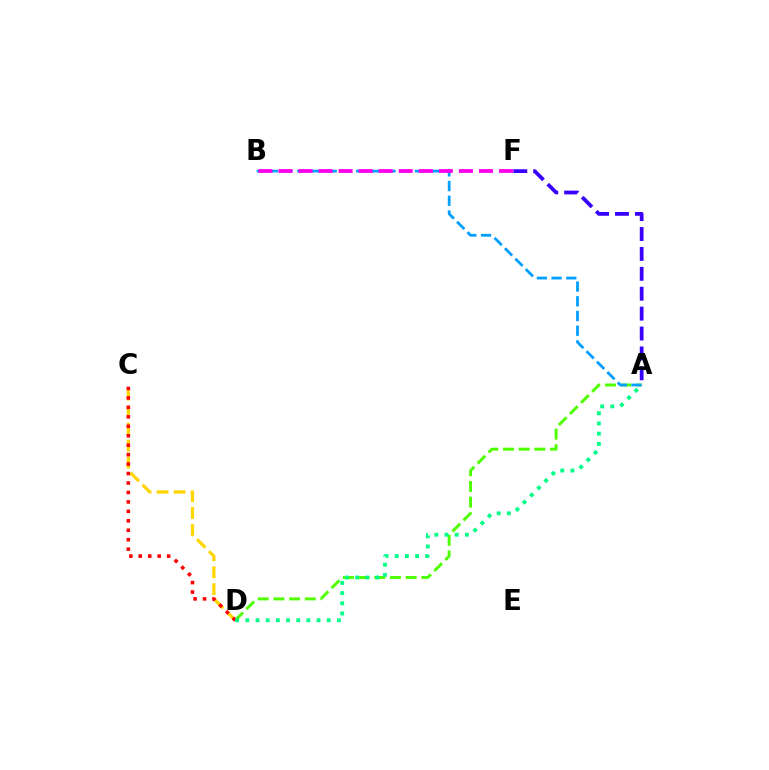{('A', 'D'): [{'color': '#4fff00', 'line_style': 'dashed', 'thickness': 2.13}, {'color': '#00ff86', 'line_style': 'dotted', 'thickness': 2.76}], ('A', 'B'): [{'color': '#009eff', 'line_style': 'dashed', 'thickness': 2.0}], ('C', 'D'): [{'color': '#ffd500', 'line_style': 'dashed', 'thickness': 2.31}, {'color': '#ff0000', 'line_style': 'dotted', 'thickness': 2.57}], ('B', 'F'): [{'color': '#ff00ed', 'line_style': 'dashed', 'thickness': 2.72}], ('A', 'F'): [{'color': '#3700ff', 'line_style': 'dashed', 'thickness': 2.7}]}